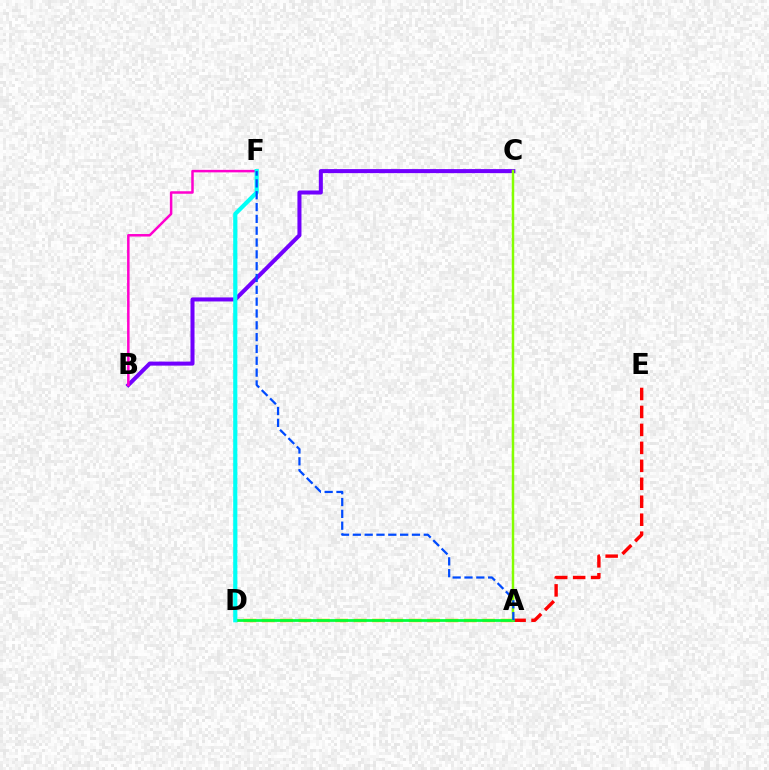{('B', 'C'): [{'color': '#7200ff', 'line_style': 'solid', 'thickness': 2.9}], ('A', 'E'): [{'color': '#ff0000', 'line_style': 'dashed', 'thickness': 2.44}], ('A', 'D'): [{'color': '#ffbd00', 'line_style': 'dashed', 'thickness': 2.5}, {'color': '#00ff39', 'line_style': 'solid', 'thickness': 1.97}], ('A', 'C'): [{'color': '#84ff00', 'line_style': 'solid', 'thickness': 1.77}], ('B', 'F'): [{'color': '#ff00cf', 'line_style': 'solid', 'thickness': 1.8}], ('D', 'F'): [{'color': '#00fff6', 'line_style': 'solid', 'thickness': 2.99}], ('A', 'F'): [{'color': '#004bff', 'line_style': 'dashed', 'thickness': 1.61}]}